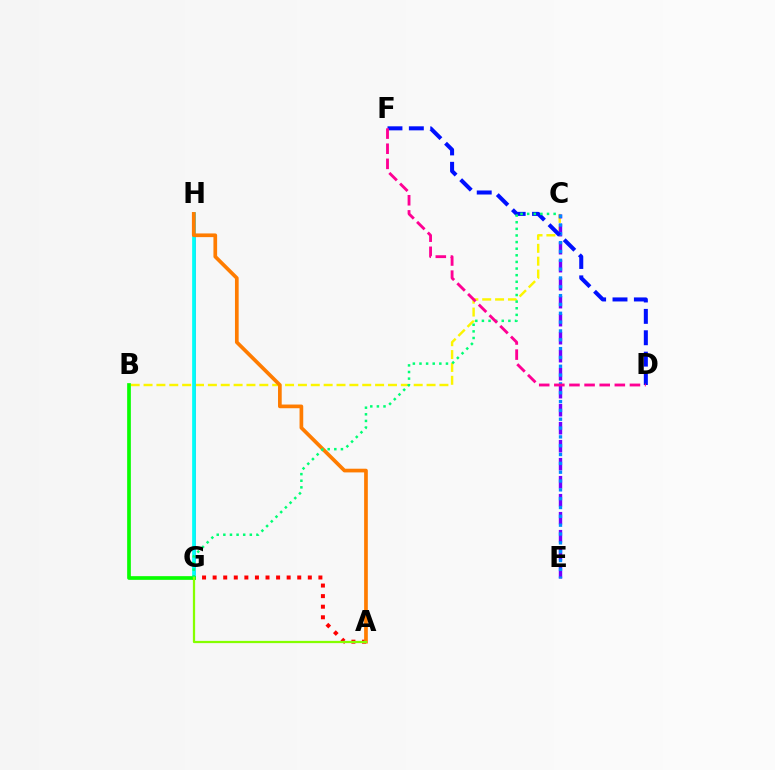{('B', 'C'): [{'color': '#fcf500', 'line_style': 'dashed', 'thickness': 1.75}], ('A', 'G'): [{'color': '#ff0000', 'line_style': 'dotted', 'thickness': 2.87}, {'color': '#84ff00', 'line_style': 'solid', 'thickness': 1.62}], ('G', 'H'): [{'color': '#ee00ff', 'line_style': 'solid', 'thickness': 1.9}, {'color': '#00fff6', 'line_style': 'solid', 'thickness': 2.67}], ('C', 'E'): [{'color': '#7200ff', 'line_style': 'dashed', 'thickness': 2.45}, {'color': '#008cff', 'line_style': 'dotted', 'thickness': 2.4}], ('A', 'H'): [{'color': '#ff7c00', 'line_style': 'solid', 'thickness': 2.66}], ('B', 'G'): [{'color': '#08ff00', 'line_style': 'solid', 'thickness': 2.66}], ('D', 'F'): [{'color': '#0010ff', 'line_style': 'dashed', 'thickness': 2.9}, {'color': '#ff0094', 'line_style': 'dashed', 'thickness': 2.05}], ('C', 'G'): [{'color': '#00ff74', 'line_style': 'dotted', 'thickness': 1.8}]}